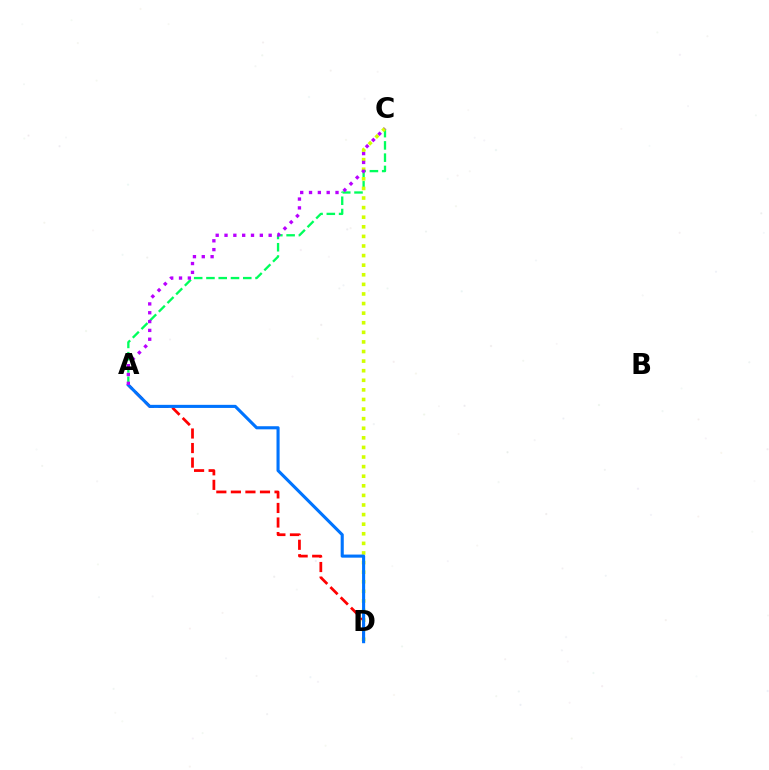{('A', 'C'): [{'color': '#00ff5c', 'line_style': 'dashed', 'thickness': 1.67}, {'color': '#b900ff', 'line_style': 'dotted', 'thickness': 2.4}], ('C', 'D'): [{'color': '#d1ff00', 'line_style': 'dotted', 'thickness': 2.61}], ('A', 'D'): [{'color': '#ff0000', 'line_style': 'dashed', 'thickness': 1.98}, {'color': '#0074ff', 'line_style': 'solid', 'thickness': 2.23}]}